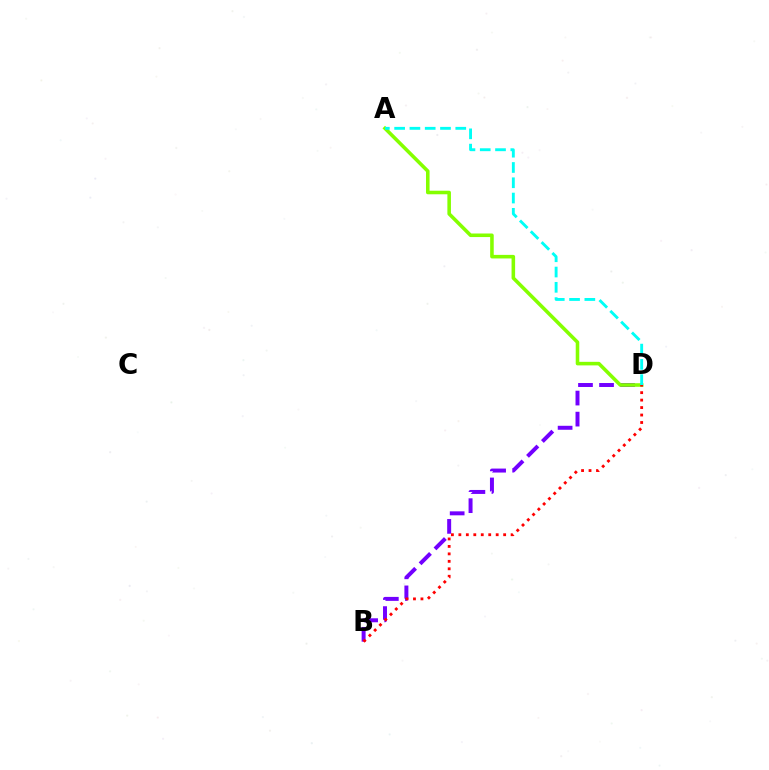{('B', 'D'): [{'color': '#7200ff', 'line_style': 'dashed', 'thickness': 2.86}, {'color': '#ff0000', 'line_style': 'dotted', 'thickness': 2.03}], ('A', 'D'): [{'color': '#84ff00', 'line_style': 'solid', 'thickness': 2.57}, {'color': '#00fff6', 'line_style': 'dashed', 'thickness': 2.08}]}